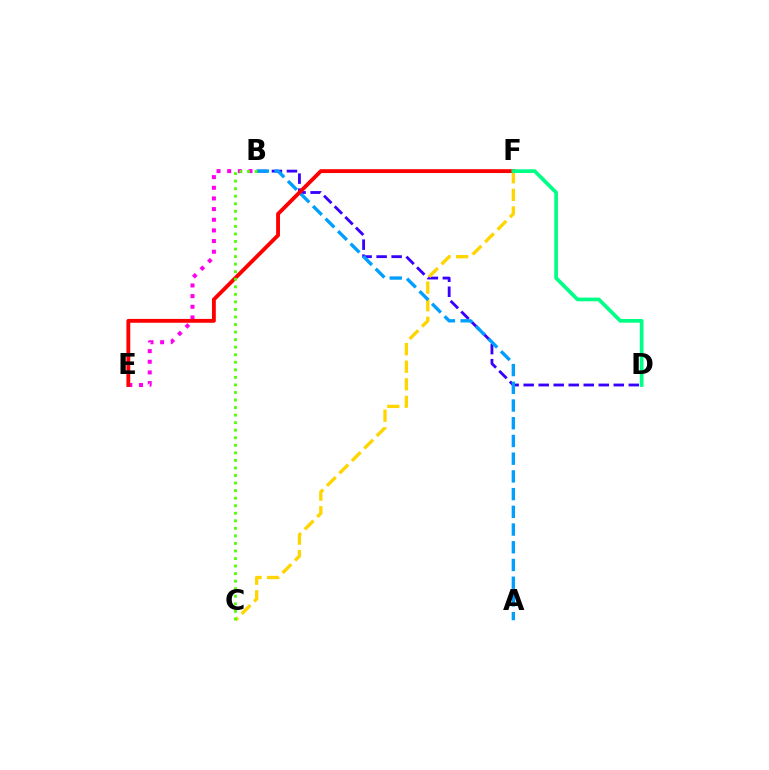{('B', 'D'): [{'color': '#3700ff', 'line_style': 'dashed', 'thickness': 2.04}], ('C', 'F'): [{'color': '#ffd500', 'line_style': 'dashed', 'thickness': 2.39}], ('B', 'E'): [{'color': '#ff00ed', 'line_style': 'dotted', 'thickness': 2.89}], ('A', 'B'): [{'color': '#009eff', 'line_style': 'dashed', 'thickness': 2.41}], ('E', 'F'): [{'color': '#ff0000', 'line_style': 'solid', 'thickness': 2.77}], ('B', 'C'): [{'color': '#4fff00', 'line_style': 'dotted', 'thickness': 2.05}], ('D', 'F'): [{'color': '#00ff86', 'line_style': 'solid', 'thickness': 2.67}]}